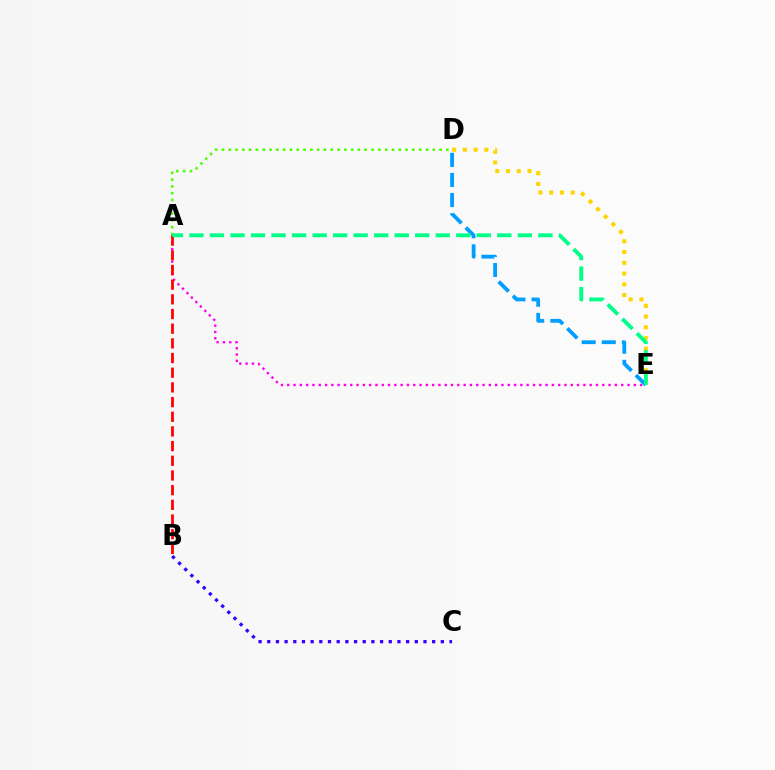{('B', 'C'): [{'color': '#3700ff', 'line_style': 'dotted', 'thickness': 2.36}], ('A', 'E'): [{'color': '#ff00ed', 'line_style': 'dotted', 'thickness': 1.71}, {'color': '#00ff86', 'line_style': 'dashed', 'thickness': 2.79}], ('D', 'E'): [{'color': '#ffd500', 'line_style': 'dotted', 'thickness': 2.92}, {'color': '#009eff', 'line_style': 'dashed', 'thickness': 2.73}], ('A', 'D'): [{'color': '#4fff00', 'line_style': 'dotted', 'thickness': 1.85}], ('A', 'B'): [{'color': '#ff0000', 'line_style': 'dashed', 'thickness': 1.99}]}